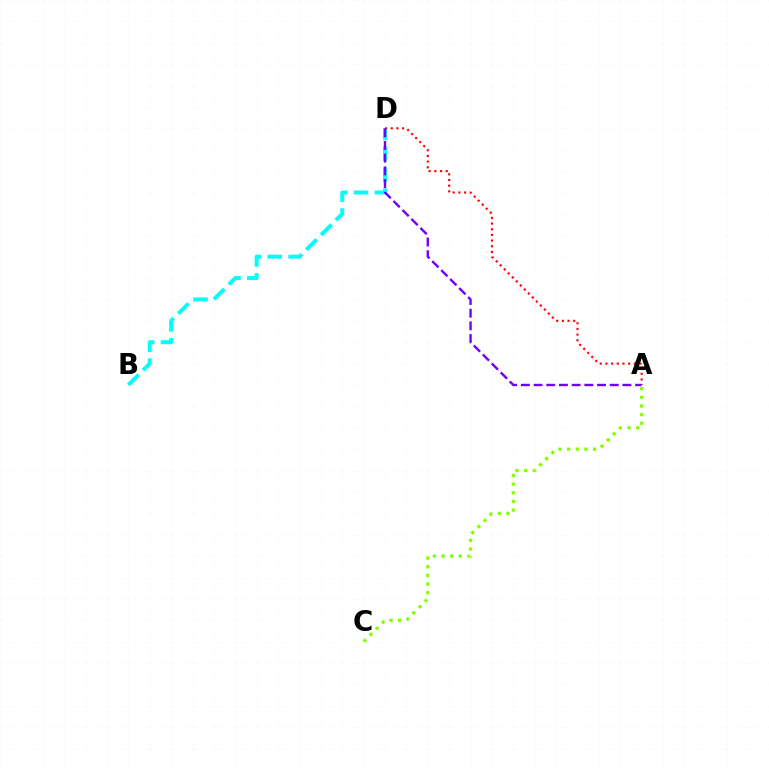{('A', 'C'): [{'color': '#84ff00', 'line_style': 'dotted', 'thickness': 2.35}], ('B', 'D'): [{'color': '#00fff6', 'line_style': 'dashed', 'thickness': 2.84}], ('A', 'D'): [{'color': '#ff0000', 'line_style': 'dotted', 'thickness': 1.54}, {'color': '#7200ff', 'line_style': 'dashed', 'thickness': 1.72}]}